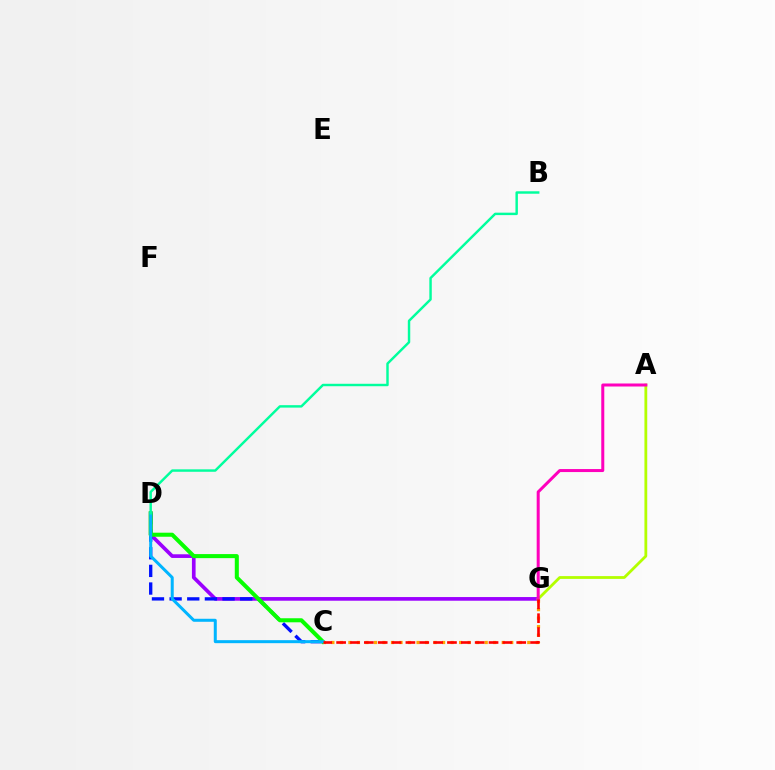{('D', 'G'): [{'color': '#9b00ff', 'line_style': 'solid', 'thickness': 2.64}], ('C', 'D'): [{'color': '#0010ff', 'line_style': 'dashed', 'thickness': 2.4}, {'color': '#08ff00', 'line_style': 'solid', 'thickness': 2.91}, {'color': '#00b5ff', 'line_style': 'solid', 'thickness': 2.16}], ('C', 'G'): [{'color': '#ffa500', 'line_style': 'dotted', 'thickness': 2.31}, {'color': '#ff0000', 'line_style': 'dashed', 'thickness': 1.88}], ('A', 'G'): [{'color': '#b3ff00', 'line_style': 'solid', 'thickness': 2.02}, {'color': '#ff00bd', 'line_style': 'solid', 'thickness': 2.17}], ('B', 'D'): [{'color': '#00ff9d', 'line_style': 'solid', 'thickness': 1.76}]}